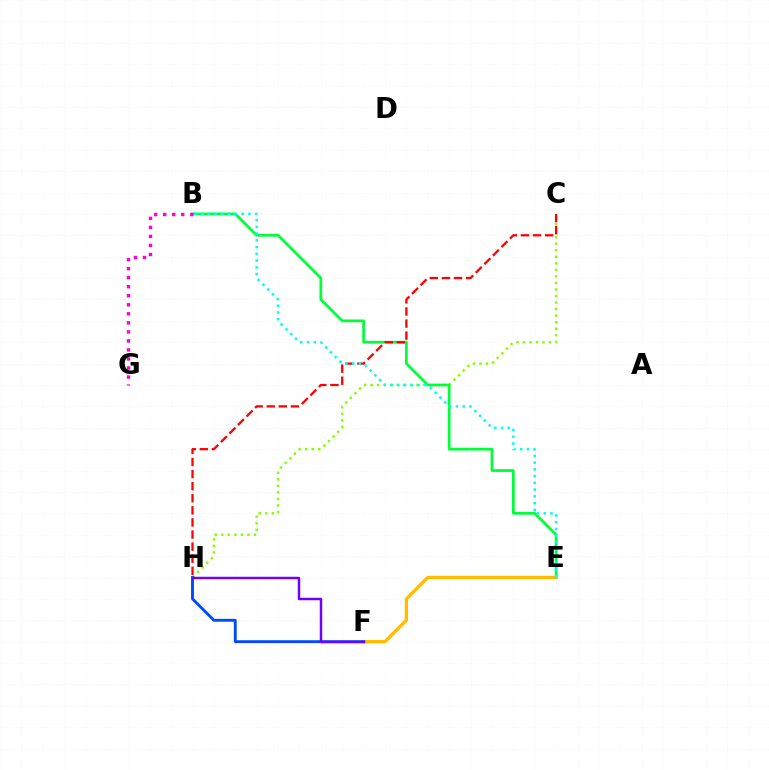{('C', 'H'): [{'color': '#84ff00', 'line_style': 'dotted', 'thickness': 1.78}, {'color': '#ff0000', 'line_style': 'dashed', 'thickness': 1.64}], ('B', 'E'): [{'color': '#00ff39', 'line_style': 'solid', 'thickness': 1.96}, {'color': '#00fff6', 'line_style': 'dotted', 'thickness': 1.83}], ('E', 'F'): [{'color': '#ffbd00', 'line_style': 'solid', 'thickness': 2.41}], ('F', 'H'): [{'color': '#004bff', 'line_style': 'solid', 'thickness': 2.07}, {'color': '#7200ff', 'line_style': 'solid', 'thickness': 1.77}], ('B', 'G'): [{'color': '#ff00cf', 'line_style': 'dotted', 'thickness': 2.45}]}